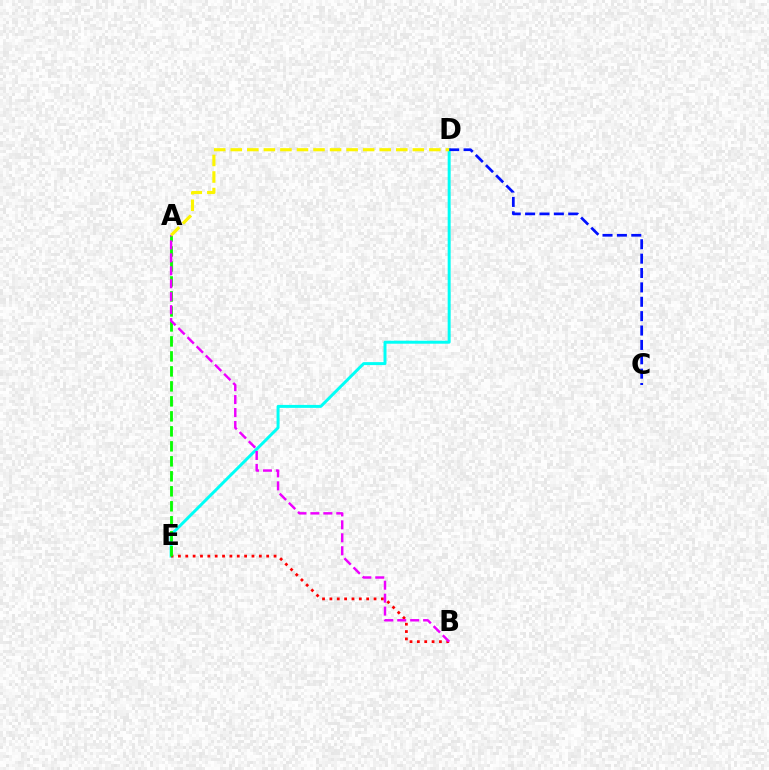{('D', 'E'): [{'color': '#00fff6', 'line_style': 'solid', 'thickness': 2.14}], ('B', 'E'): [{'color': '#ff0000', 'line_style': 'dotted', 'thickness': 2.0}], ('A', 'E'): [{'color': '#08ff00', 'line_style': 'dashed', 'thickness': 2.04}], ('A', 'B'): [{'color': '#ee00ff', 'line_style': 'dashed', 'thickness': 1.76}], ('C', 'D'): [{'color': '#0010ff', 'line_style': 'dashed', 'thickness': 1.95}], ('A', 'D'): [{'color': '#fcf500', 'line_style': 'dashed', 'thickness': 2.25}]}